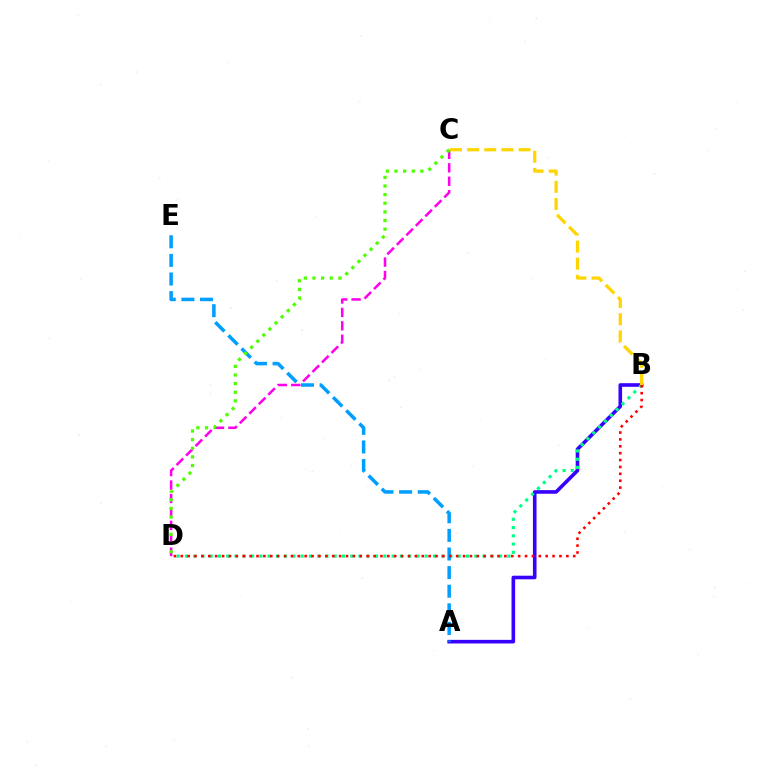{('A', 'B'): [{'color': '#3700ff', 'line_style': 'solid', 'thickness': 2.6}], ('B', 'D'): [{'color': '#00ff86', 'line_style': 'dotted', 'thickness': 2.25}, {'color': '#ff0000', 'line_style': 'dotted', 'thickness': 1.87}], ('A', 'E'): [{'color': '#009eff', 'line_style': 'dashed', 'thickness': 2.53}], ('C', 'D'): [{'color': '#ff00ed', 'line_style': 'dashed', 'thickness': 1.82}, {'color': '#4fff00', 'line_style': 'dotted', 'thickness': 2.34}], ('B', 'C'): [{'color': '#ffd500', 'line_style': 'dashed', 'thickness': 2.33}]}